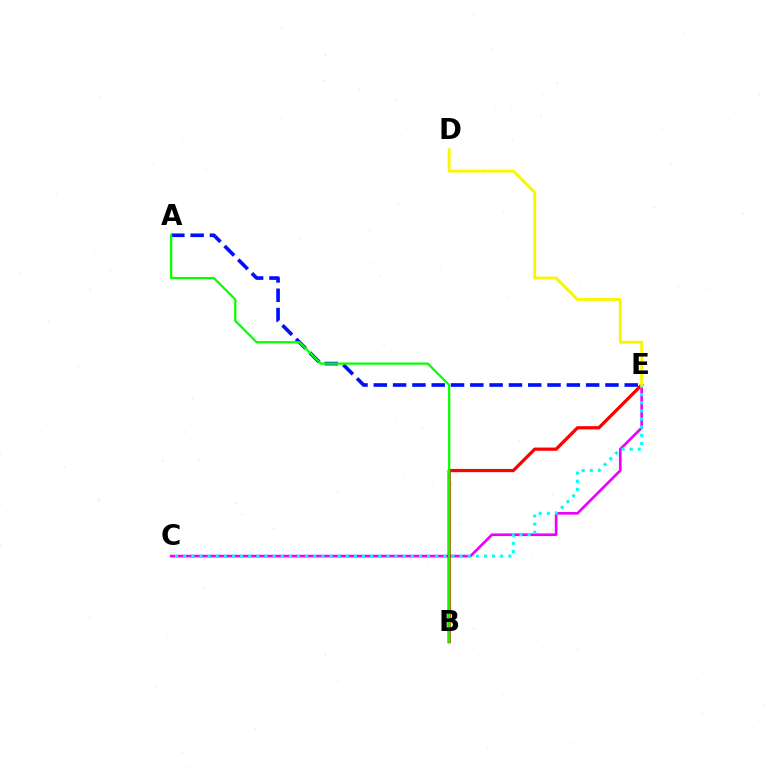{('C', 'E'): [{'color': '#ee00ff', 'line_style': 'solid', 'thickness': 1.92}, {'color': '#00fff6', 'line_style': 'dotted', 'thickness': 2.21}], ('A', 'E'): [{'color': '#0010ff', 'line_style': 'dashed', 'thickness': 2.62}], ('B', 'E'): [{'color': '#ff0000', 'line_style': 'solid', 'thickness': 2.33}], ('D', 'E'): [{'color': '#fcf500', 'line_style': 'solid', 'thickness': 2.07}], ('A', 'B'): [{'color': '#08ff00', 'line_style': 'solid', 'thickness': 1.62}]}